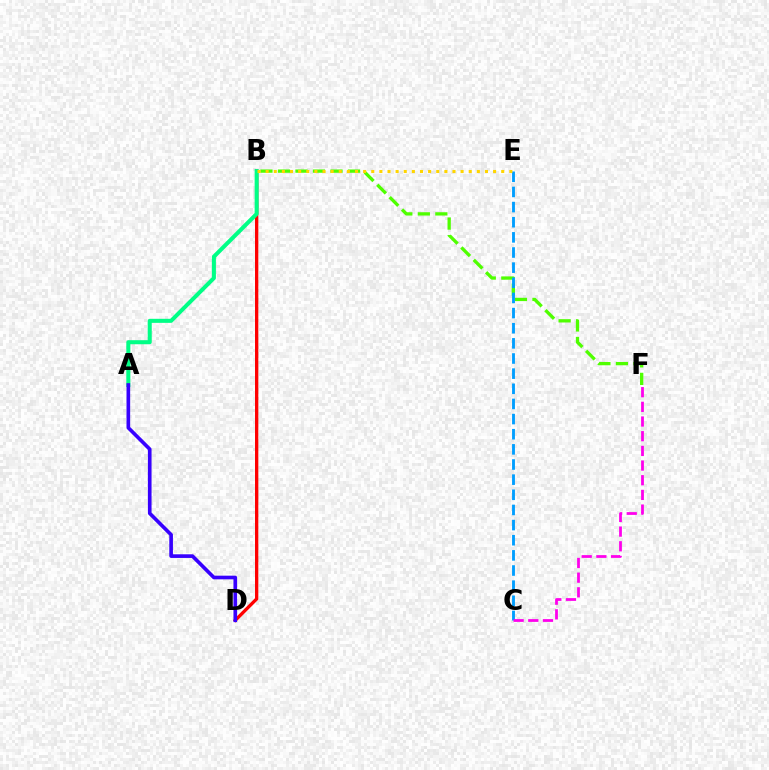{('B', 'F'): [{'color': '#4fff00', 'line_style': 'dashed', 'thickness': 2.38}], ('C', 'E'): [{'color': '#009eff', 'line_style': 'dashed', 'thickness': 2.06}], ('B', 'D'): [{'color': '#ff0000', 'line_style': 'solid', 'thickness': 2.38}], ('C', 'F'): [{'color': '#ff00ed', 'line_style': 'dashed', 'thickness': 1.99}], ('A', 'B'): [{'color': '#00ff86', 'line_style': 'solid', 'thickness': 2.91}], ('B', 'E'): [{'color': '#ffd500', 'line_style': 'dotted', 'thickness': 2.21}], ('A', 'D'): [{'color': '#3700ff', 'line_style': 'solid', 'thickness': 2.63}]}